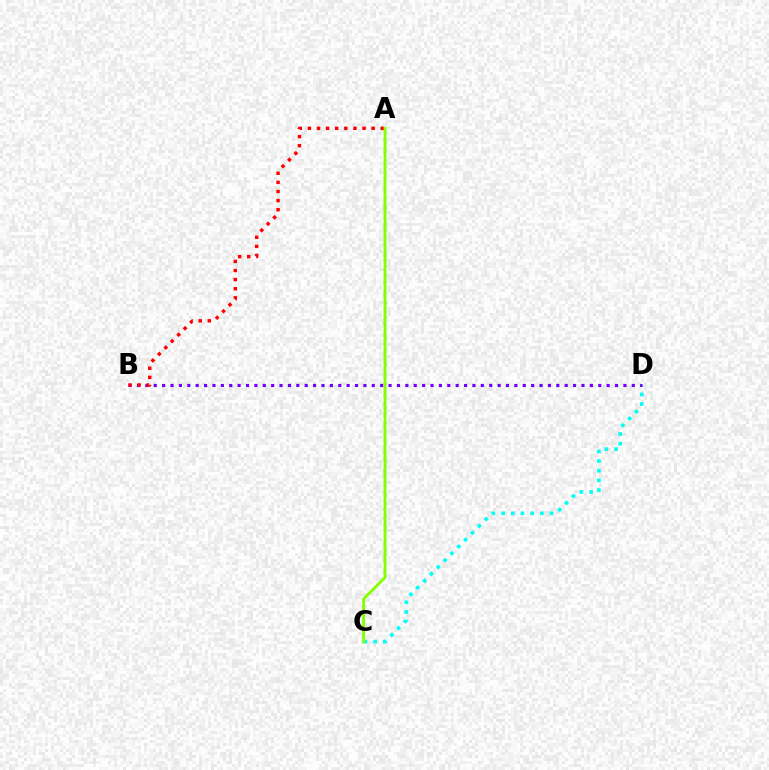{('C', 'D'): [{'color': '#00fff6', 'line_style': 'dotted', 'thickness': 2.63}], ('B', 'D'): [{'color': '#7200ff', 'line_style': 'dotted', 'thickness': 2.28}], ('A', 'B'): [{'color': '#ff0000', 'line_style': 'dotted', 'thickness': 2.47}], ('A', 'C'): [{'color': '#84ff00', 'line_style': 'solid', 'thickness': 2.05}]}